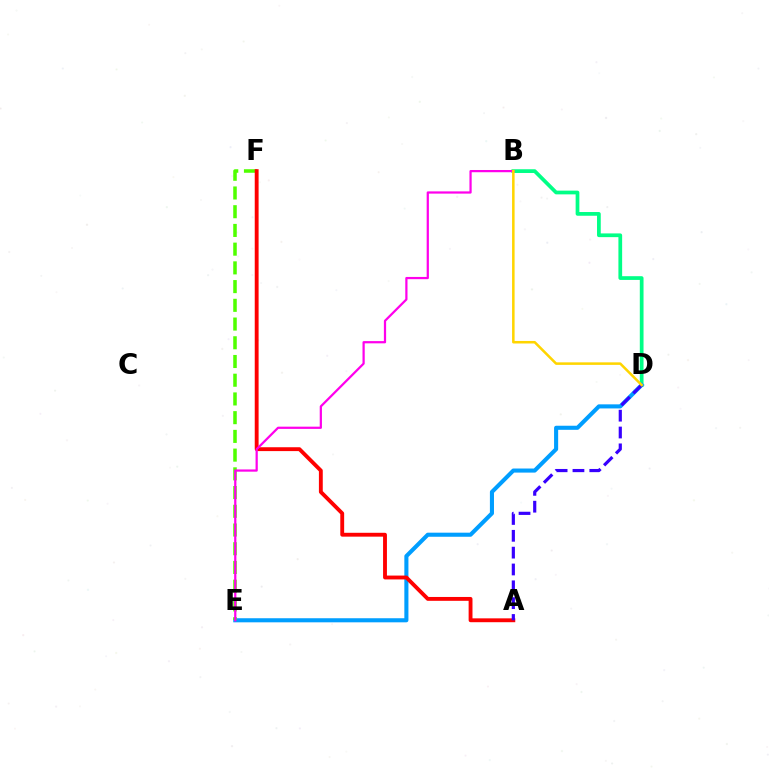{('B', 'D'): [{'color': '#00ff86', 'line_style': 'solid', 'thickness': 2.68}, {'color': '#ffd500', 'line_style': 'solid', 'thickness': 1.83}], ('D', 'E'): [{'color': '#009eff', 'line_style': 'solid', 'thickness': 2.94}], ('E', 'F'): [{'color': '#4fff00', 'line_style': 'dashed', 'thickness': 2.54}], ('A', 'F'): [{'color': '#ff0000', 'line_style': 'solid', 'thickness': 2.78}], ('B', 'E'): [{'color': '#ff00ed', 'line_style': 'solid', 'thickness': 1.61}], ('A', 'D'): [{'color': '#3700ff', 'line_style': 'dashed', 'thickness': 2.29}]}